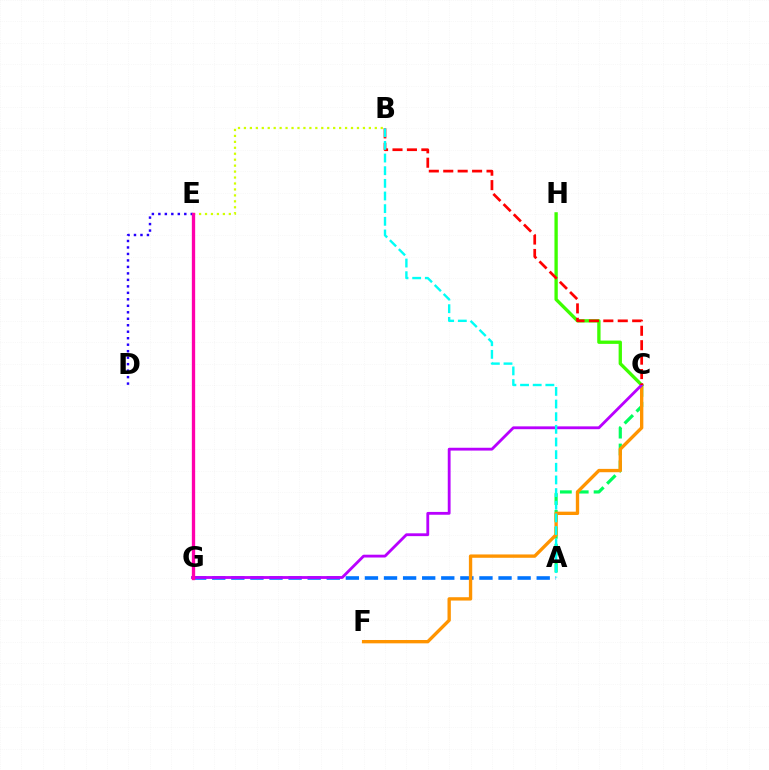{('A', 'G'): [{'color': '#0074ff', 'line_style': 'dashed', 'thickness': 2.59}], ('D', 'E'): [{'color': '#2500ff', 'line_style': 'dotted', 'thickness': 1.76}], ('A', 'C'): [{'color': '#00ff5c', 'line_style': 'dashed', 'thickness': 2.29}], ('C', 'F'): [{'color': '#ff9400', 'line_style': 'solid', 'thickness': 2.41}], ('C', 'H'): [{'color': '#3dff00', 'line_style': 'solid', 'thickness': 2.39}], ('C', 'G'): [{'color': '#b900ff', 'line_style': 'solid', 'thickness': 2.03}], ('B', 'E'): [{'color': '#d1ff00', 'line_style': 'dotted', 'thickness': 1.62}], ('B', 'C'): [{'color': '#ff0000', 'line_style': 'dashed', 'thickness': 1.96}], ('A', 'B'): [{'color': '#00fff6', 'line_style': 'dashed', 'thickness': 1.72}], ('E', 'G'): [{'color': '#ff00ac', 'line_style': 'solid', 'thickness': 2.39}]}